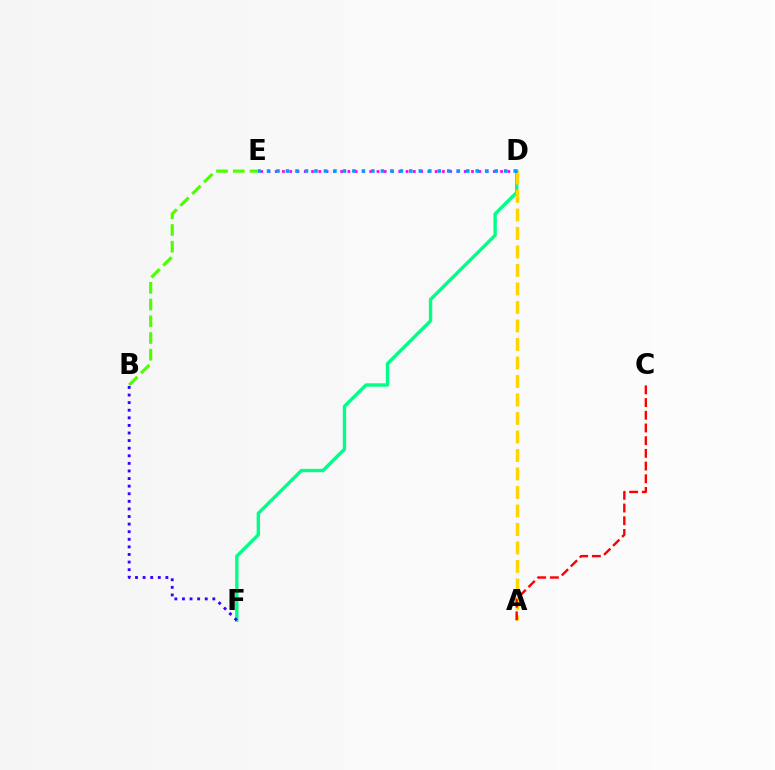{('D', 'F'): [{'color': '#00ff86', 'line_style': 'solid', 'thickness': 2.43}], ('B', 'E'): [{'color': '#4fff00', 'line_style': 'dashed', 'thickness': 2.27}], ('B', 'F'): [{'color': '#3700ff', 'line_style': 'dotted', 'thickness': 2.06}], ('A', 'D'): [{'color': '#ffd500', 'line_style': 'dashed', 'thickness': 2.51}], ('D', 'E'): [{'color': '#ff00ed', 'line_style': 'dotted', 'thickness': 1.98}, {'color': '#009eff', 'line_style': 'dotted', 'thickness': 2.58}], ('A', 'C'): [{'color': '#ff0000', 'line_style': 'dashed', 'thickness': 1.72}]}